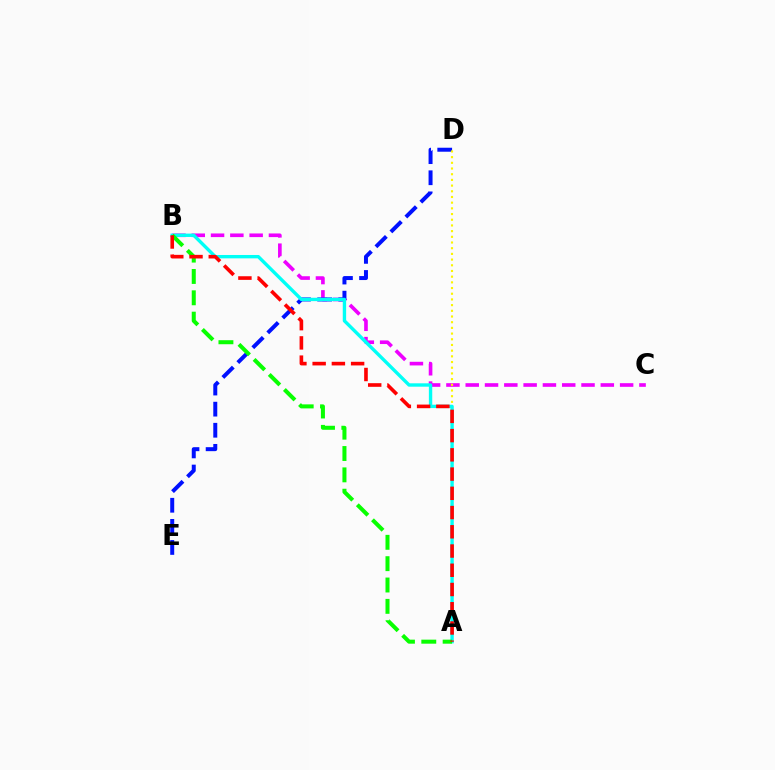{('B', 'C'): [{'color': '#ee00ff', 'line_style': 'dashed', 'thickness': 2.62}], ('D', 'E'): [{'color': '#0010ff', 'line_style': 'dashed', 'thickness': 2.87}], ('A', 'D'): [{'color': '#fcf500', 'line_style': 'dotted', 'thickness': 1.55}], ('A', 'B'): [{'color': '#00fff6', 'line_style': 'solid', 'thickness': 2.43}, {'color': '#08ff00', 'line_style': 'dashed', 'thickness': 2.9}, {'color': '#ff0000', 'line_style': 'dashed', 'thickness': 2.61}]}